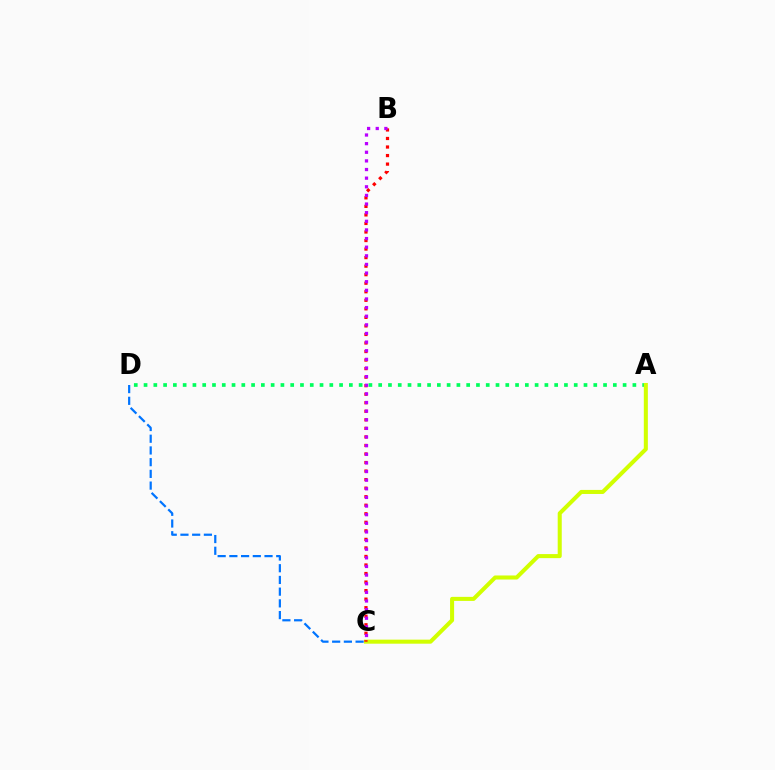{('A', 'D'): [{'color': '#00ff5c', 'line_style': 'dotted', 'thickness': 2.66}], ('A', 'C'): [{'color': '#d1ff00', 'line_style': 'solid', 'thickness': 2.91}], ('C', 'D'): [{'color': '#0074ff', 'line_style': 'dashed', 'thickness': 1.59}], ('B', 'C'): [{'color': '#ff0000', 'line_style': 'dotted', 'thickness': 2.32}, {'color': '#b900ff', 'line_style': 'dotted', 'thickness': 2.34}]}